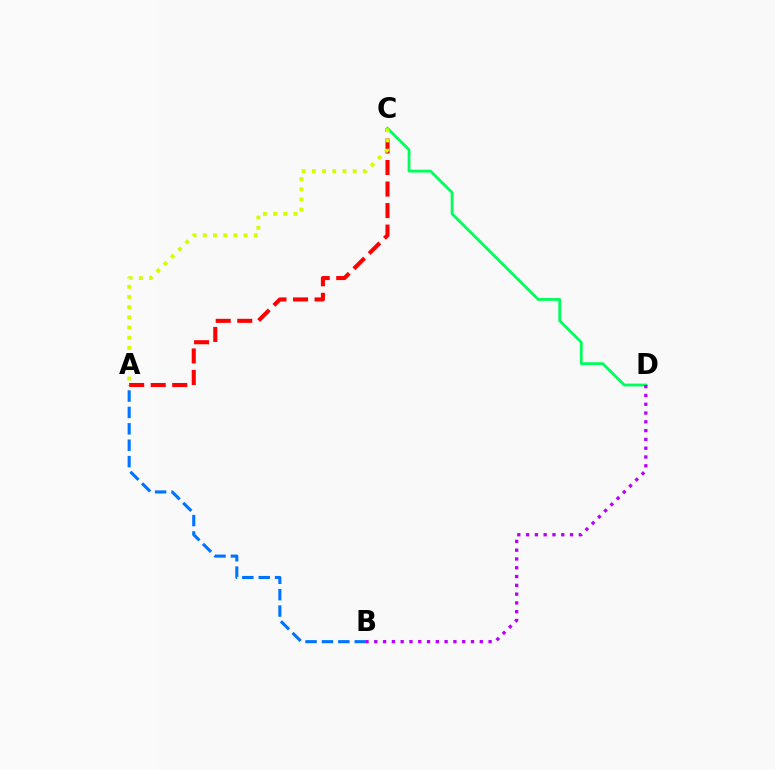{('A', 'C'): [{'color': '#ff0000', 'line_style': 'dashed', 'thickness': 2.92}, {'color': '#d1ff00', 'line_style': 'dotted', 'thickness': 2.77}], ('C', 'D'): [{'color': '#00ff5c', 'line_style': 'solid', 'thickness': 2.02}], ('A', 'B'): [{'color': '#0074ff', 'line_style': 'dashed', 'thickness': 2.23}], ('B', 'D'): [{'color': '#b900ff', 'line_style': 'dotted', 'thickness': 2.39}]}